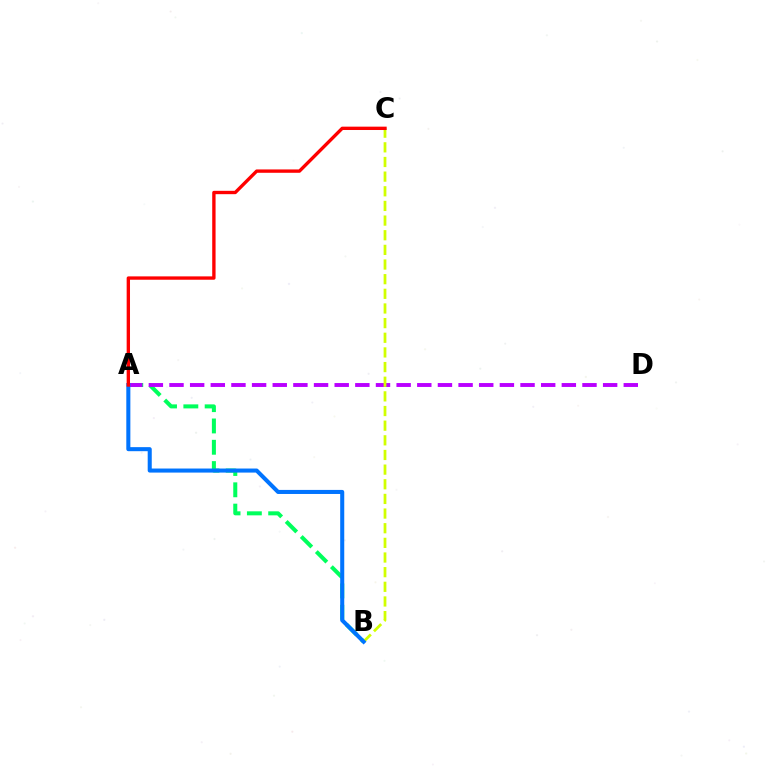{('A', 'B'): [{'color': '#00ff5c', 'line_style': 'dashed', 'thickness': 2.89}, {'color': '#0074ff', 'line_style': 'solid', 'thickness': 2.92}], ('A', 'D'): [{'color': '#b900ff', 'line_style': 'dashed', 'thickness': 2.81}], ('B', 'C'): [{'color': '#d1ff00', 'line_style': 'dashed', 'thickness': 1.99}], ('A', 'C'): [{'color': '#ff0000', 'line_style': 'solid', 'thickness': 2.41}]}